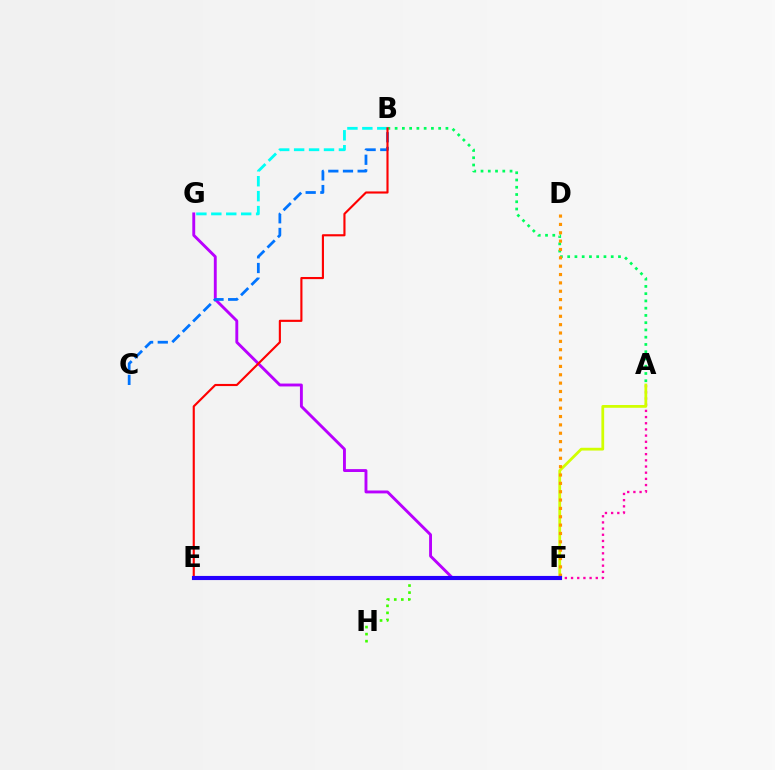{('A', 'F'): [{'color': '#ff00ac', 'line_style': 'dotted', 'thickness': 1.68}, {'color': '#d1ff00', 'line_style': 'solid', 'thickness': 1.99}], ('F', 'G'): [{'color': '#b900ff', 'line_style': 'solid', 'thickness': 2.08}], ('F', 'H'): [{'color': '#3dff00', 'line_style': 'dotted', 'thickness': 1.91}], ('B', 'G'): [{'color': '#00fff6', 'line_style': 'dashed', 'thickness': 2.03}], ('B', 'C'): [{'color': '#0074ff', 'line_style': 'dashed', 'thickness': 1.99}], ('A', 'B'): [{'color': '#00ff5c', 'line_style': 'dotted', 'thickness': 1.97}], ('D', 'F'): [{'color': '#ff9400', 'line_style': 'dotted', 'thickness': 2.27}], ('B', 'E'): [{'color': '#ff0000', 'line_style': 'solid', 'thickness': 1.53}], ('E', 'F'): [{'color': '#2500ff', 'line_style': 'solid', 'thickness': 2.97}]}